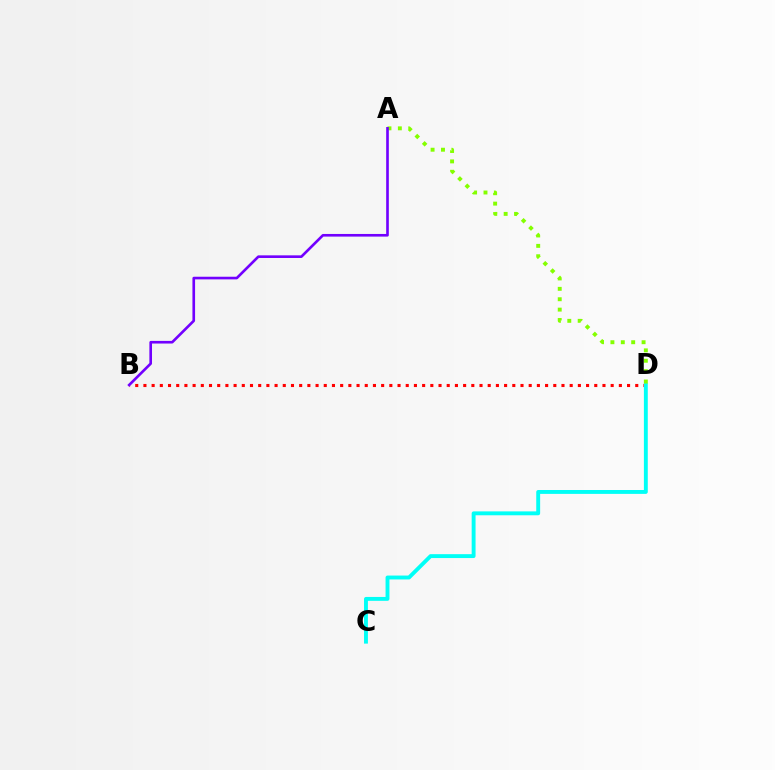{('B', 'D'): [{'color': '#ff0000', 'line_style': 'dotted', 'thickness': 2.23}], ('C', 'D'): [{'color': '#00fff6', 'line_style': 'solid', 'thickness': 2.8}], ('A', 'D'): [{'color': '#84ff00', 'line_style': 'dotted', 'thickness': 2.82}], ('A', 'B'): [{'color': '#7200ff', 'line_style': 'solid', 'thickness': 1.9}]}